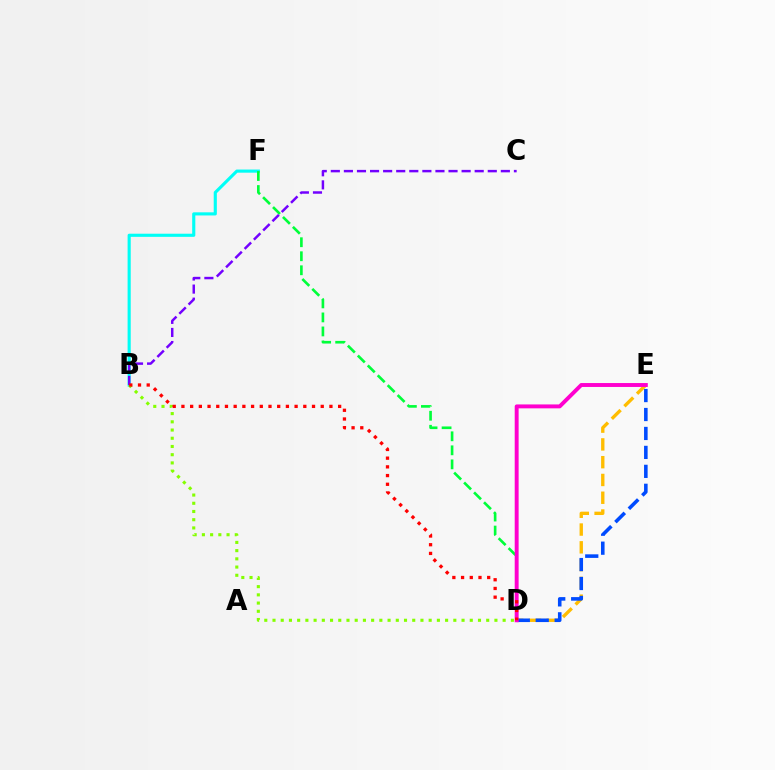{('B', 'F'): [{'color': '#00fff6', 'line_style': 'solid', 'thickness': 2.25}], ('D', 'F'): [{'color': '#00ff39', 'line_style': 'dashed', 'thickness': 1.91}], ('B', 'C'): [{'color': '#7200ff', 'line_style': 'dashed', 'thickness': 1.78}], ('D', 'E'): [{'color': '#ffbd00', 'line_style': 'dashed', 'thickness': 2.42}, {'color': '#004bff', 'line_style': 'dashed', 'thickness': 2.57}, {'color': '#ff00cf', 'line_style': 'solid', 'thickness': 2.82}], ('B', 'D'): [{'color': '#84ff00', 'line_style': 'dotted', 'thickness': 2.23}, {'color': '#ff0000', 'line_style': 'dotted', 'thickness': 2.37}]}